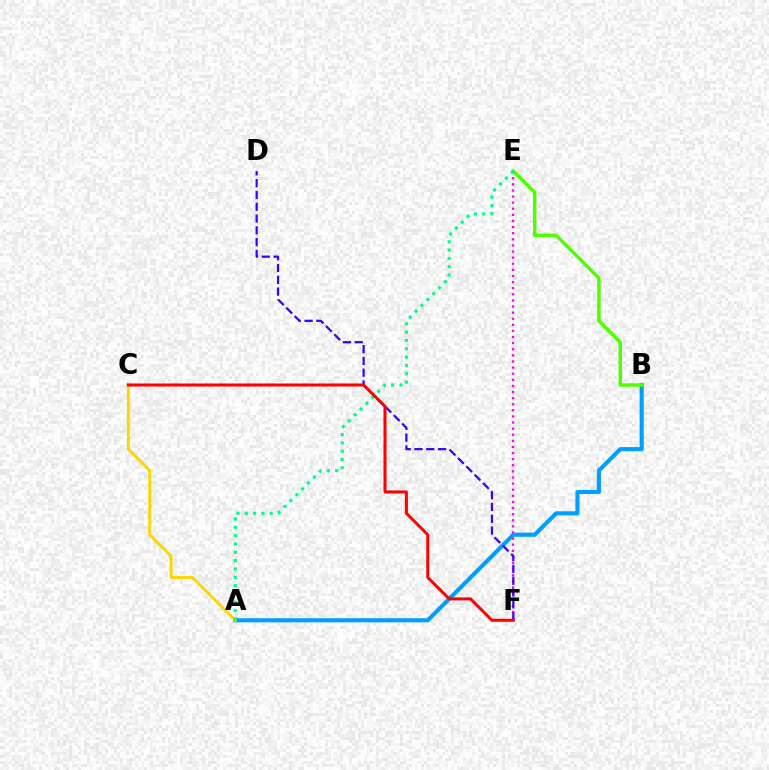{('A', 'B'): [{'color': '#009eff', 'line_style': 'solid', 'thickness': 2.96}], ('A', 'C'): [{'color': '#ffd500', 'line_style': 'solid', 'thickness': 2.06}], ('B', 'E'): [{'color': '#4fff00', 'line_style': 'solid', 'thickness': 2.48}], ('E', 'F'): [{'color': '#ff00ed', 'line_style': 'dotted', 'thickness': 1.66}], ('A', 'E'): [{'color': '#00ff86', 'line_style': 'dotted', 'thickness': 2.26}], ('D', 'F'): [{'color': '#3700ff', 'line_style': 'dashed', 'thickness': 1.6}], ('C', 'F'): [{'color': '#ff0000', 'line_style': 'solid', 'thickness': 2.18}]}